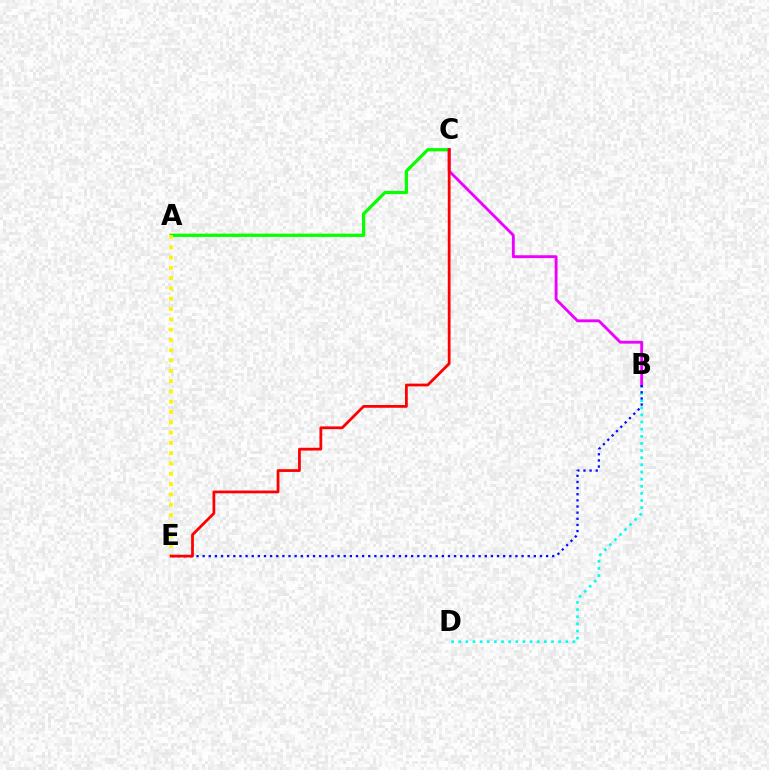{('A', 'C'): [{'color': '#08ff00', 'line_style': 'solid', 'thickness': 2.35}], ('B', 'D'): [{'color': '#00fff6', 'line_style': 'dotted', 'thickness': 1.94}], ('A', 'E'): [{'color': '#fcf500', 'line_style': 'dotted', 'thickness': 2.8}], ('B', 'C'): [{'color': '#ee00ff', 'line_style': 'solid', 'thickness': 2.06}], ('B', 'E'): [{'color': '#0010ff', 'line_style': 'dotted', 'thickness': 1.67}], ('C', 'E'): [{'color': '#ff0000', 'line_style': 'solid', 'thickness': 1.99}]}